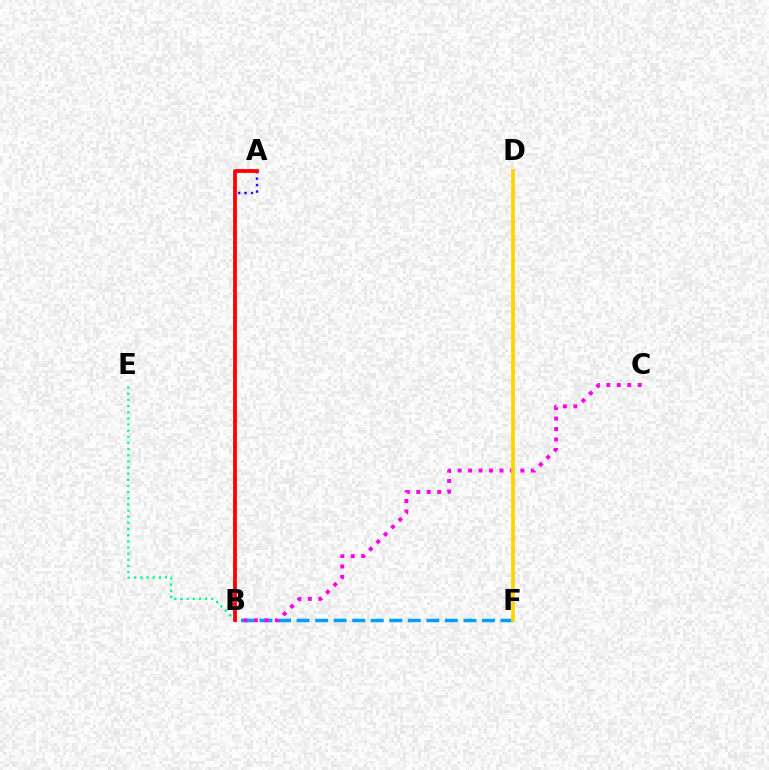{('B', 'E'): [{'color': '#00ff86', 'line_style': 'dotted', 'thickness': 1.67}], ('A', 'B'): [{'color': '#4fff00', 'line_style': 'solid', 'thickness': 1.55}, {'color': '#3700ff', 'line_style': 'dotted', 'thickness': 1.75}, {'color': '#ff0000', 'line_style': 'solid', 'thickness': 2.7}], ('B', 'F'): [{'color': '#009eff', 'line_style': 'dashed', 'thickness': 2.52}], ('B', 'C'): [{'color': '#ff00ed', 'line_style': 'dotted', 'thickness': 2.84}], ('D', 'F'): [{'color': '#ffd500', 'line_style': 'solid', 'thickness': 2.71}]}